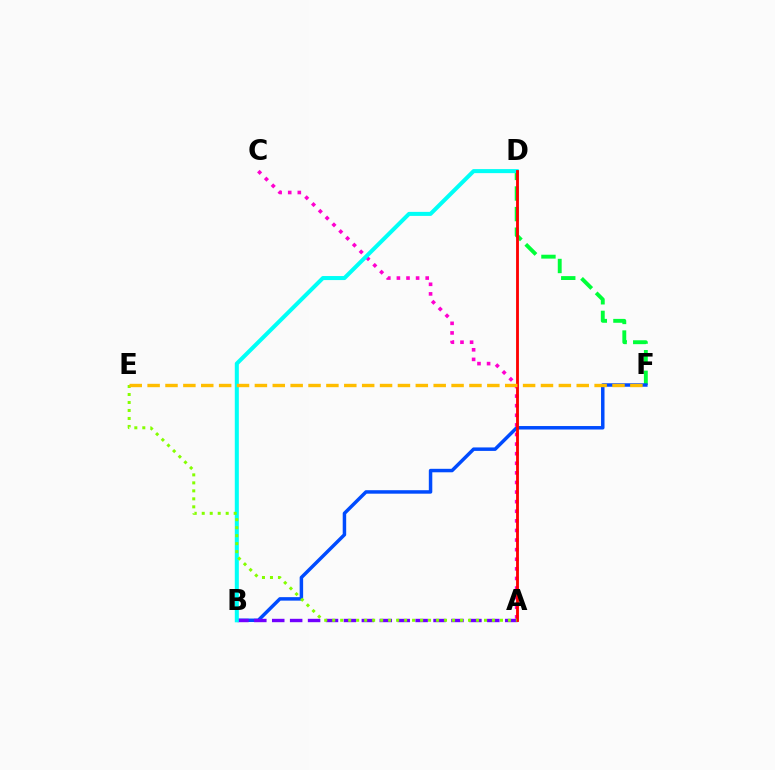{('D', 'F'): [{'color': '#00ff39', 'line_style': 'dashed', 'thickness': 2.8}], ('B', 'F'): [{'color': '#004bff', 'line_style': 'solid', 'thickness': 2.5}], ('A', 'C'): [{'color': '#ff00cf', 'line_style': 'dotted', 'thickness': 2.61}], ('A', 'B'): [{'color': '#7200ff', 'line_style': 'dashed', 'thickness': 2.43}], ('B', 'D'): [{'color': '#00fff6', 'line_style': 'solid', 'thickness': 2.91}], ('A', 'D'): [{'color': '#ff0000', 'line_style': 'solid', 'thickness': 2.05}], ('A', 'E'): [{'color': '#84ff00', 'line_style': 'dotted', 'thickness': 2.17}], ('E', 'F'): [{'color': '#ffbd00', 'line_style': 'dashed', 'thickness': 2.43}]}